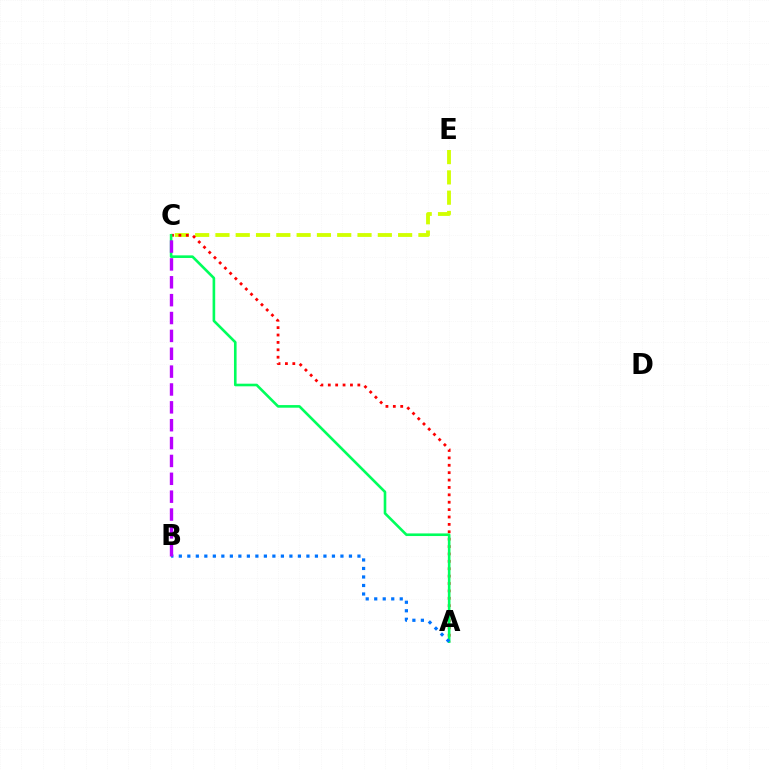{('C', 'E'): [{'color': '#d1ff00', 'line_style': 'dashed', 'thickness': 2.76}], ('A', 'C'): [{'color': '#ff0000', 'line_style': 'dotted', 'thickness': 2.01}, {'color': '#00ff5c', 'line_style': 'solid', 'thickness': 1.89}], ('A', 'B'): [{'color': '#0074ff', 'line_style': 'dotted', 'thickness': 2.31}], ('B', 'C'): [{'color': '#b900ff', 'line_style': 'dashed', 'thickness': 2.43}]}